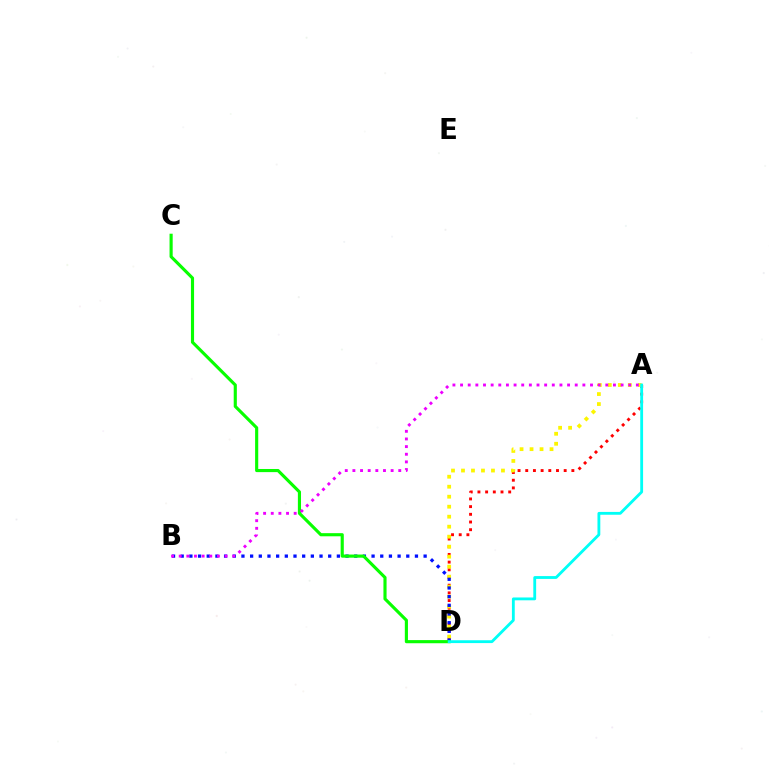{('A', 'D'): [{'color': '#ff0000', 'line_style': 'dotted', 'thickness': 2.09}, {'color': '#fcf500', 'line_style': 'dotted', 'thickness': 2.72}, {'color': '#00fff6', 'line_style': 'solid', 'thickness': 2.04}], ('B', 'D'): [{'color': '#0010ff', 'line_style': 'dotted', 'thickness': 2.36}], ('C', 'D'): [{'color': '#08ff00', 'line_style': 'solid', 'thickness': 2.26}], ('A', 'B'): [{'color': '#ee00ff', 'line_style': 'dotted', 'thickness': 2.08}]}